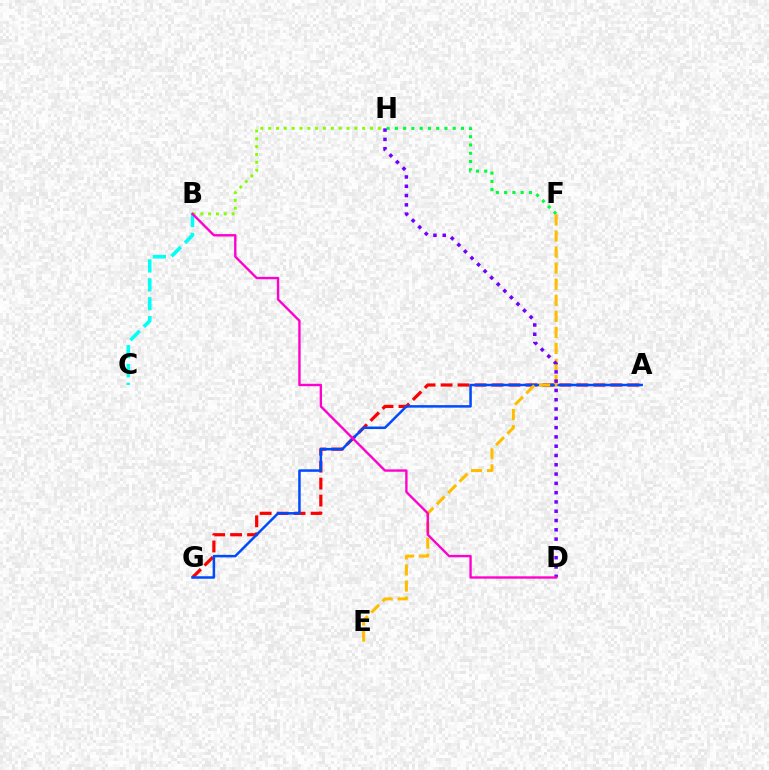{('B', 'H'): [{'color': '#84ff00', 'line_style': 'dotted', 'thickness': 2.13}], ('A', 'G'): [{'color': '#ff0000', 'line_style': 'dashed', 'thickness': 2.31}, {'color': '#004bff', 'line_style': 'solid', 'thickness': 1.81}], ('F', 'H'): [{'color': '#00ff39', 'line_style': 'dotted', 'thickness': 2.24}], ('B', 'C'): [{'color': '#00fff6', 'line_style': 'dashed', 'thickness': 2.57}], ('E', 'F'): [{'color': '#ffbd00', 'line_style': 'dashed', 'thickness': 2.18}], ('D', 'H'): [{'color': '#7200ff', 'line_style': 'dotted', 'thickness': 2.52}], ('B', 'D'): [{'color': '#ff00cf', 'line_style': 'solid', 'thickness': 1.71}]}